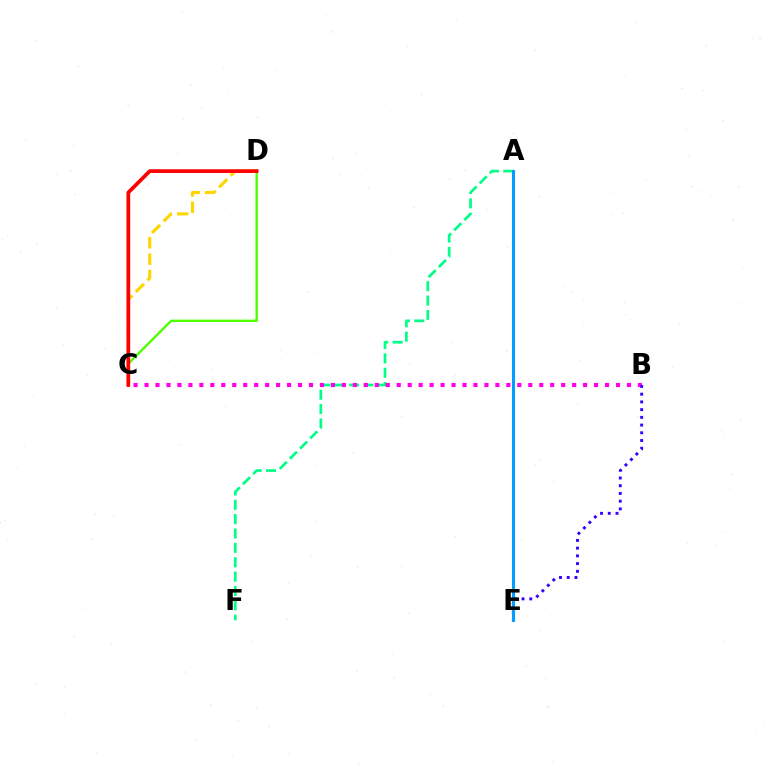{('A', 'F'): [{'color': '#00ff86', 'line_style': 'dashed', 'thickness': 1.95}], ('C', 'D'): [{'color': '#ffd500', 'line_style': 'dashed', 'thickness': 2.23}, {'color': '#4fff00', 'line_style': 'solid', 'thickness': 1.72}, {'color': '#ff0000', 'line_style': 'solid', 'thickness': 2.68}], ('B', 'C'): [{'color': '#ff00ed', 'line_style': 'dotted', 'thickness': 2.98}], ('B', 'E'): [{'color': '#3700ff', 'line_style': 'dotted', 'thickness': 2.1}], ('A', 'E'): [{'color': '#009eff', 'line_style': 'solid', 'thickness': 2.2}]}